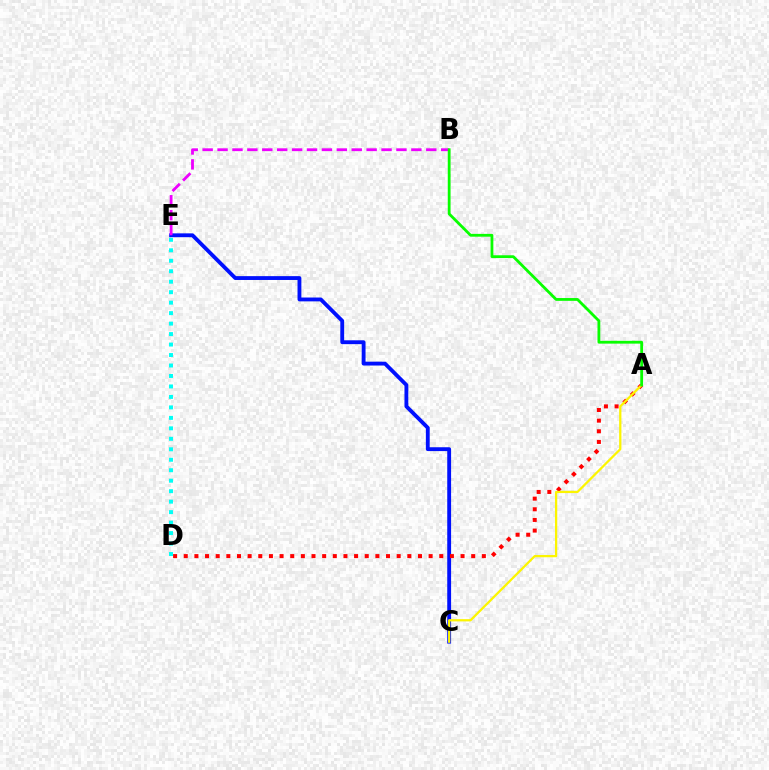{('C', 'E'): [{'color': '#0010ff', 'line_style': 'solid', 'thickness': 2.77}], ('A', 'D'): [{'color': '#ff0000', 'line_style': 'dotted', 'thickness': 2.89}], ('A', 'C'): [{'color': '#fcf500', 'line_style': 'solid', 'thickness': 1.63}], ('D', 'E'): [{'color': '#00fff6', 'line_style': 'dotted', 'thickness': 2.85}], ('B', 'E'): [{'color': '#ee00ff', 'line_style': 'dashed', 'thickness': 2.03}], ('A', 'B'): [{'color': '#08ff00', 'line_style': 'solid', 'thickness': 2.02}]}